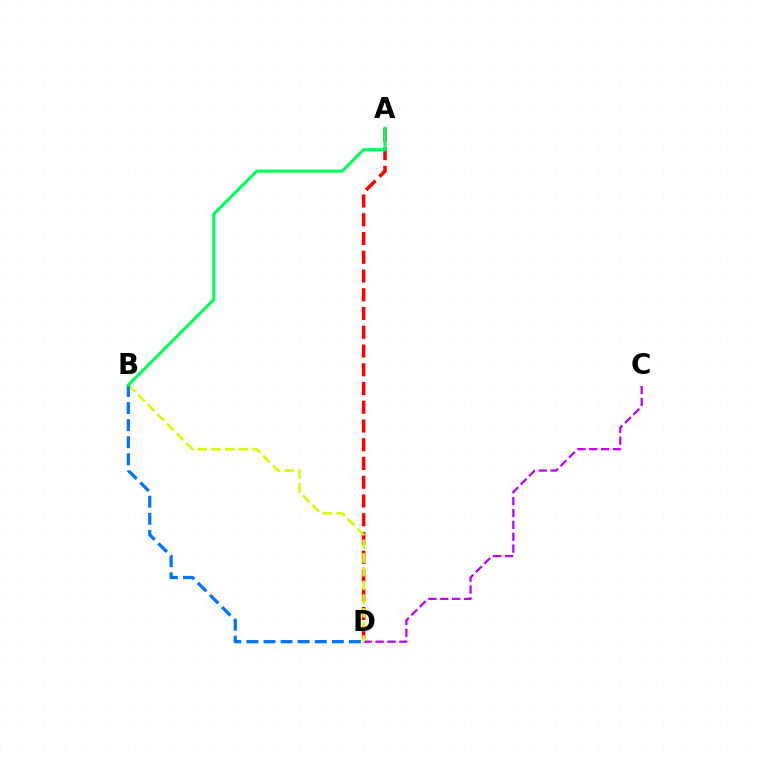{('C', 'D'): [{'color': '#b900ff', 'line_style': 'dashed', 'thickness': 1.61}], ('A', 'D'): [{'color': '#ff0000', 'line_style': 'dashed', 'thickness': 2.55}], ('B', 'D'): [{'color': '#d1ff00', 'line_style': 'dashed', 'thickness': 1.86}, {'color': '#0074ff', 'line_style': 'dashed', 'thickness': 2.32}], ('A', 'B'): [{'color': '#00ff5c', 'line_style': 'solid', 'thickness': 2.24}]}